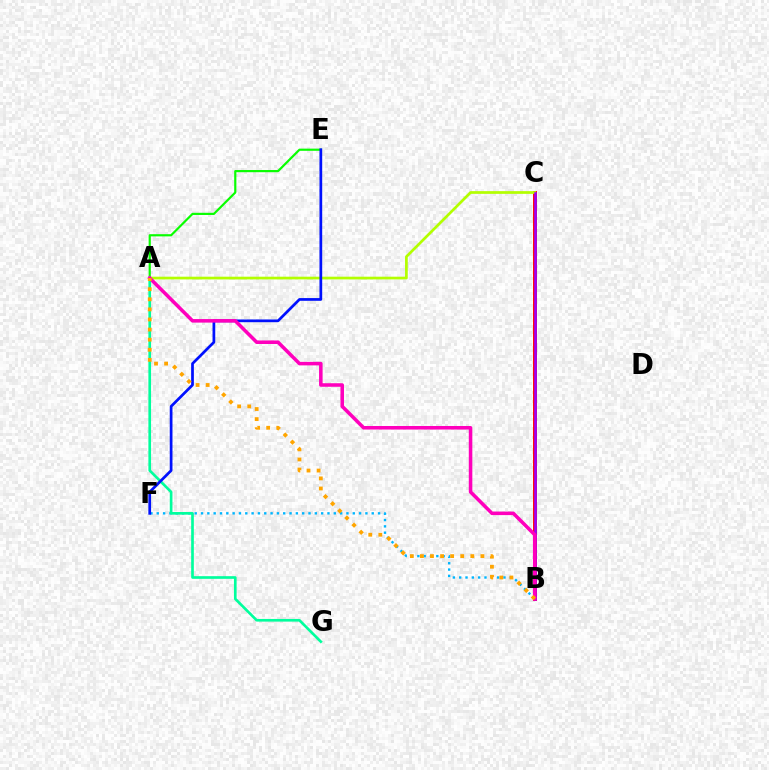{('B', 'F'): [{'color': '#00b5ff', 'line_style': 'dotted', 'thickness': 1.72}], ('B', 'C'): [{'color': '#ff0000', 'line_style': 'solid', 'thickness': 2.81}, {'color': '#9b00ff', 'line_style': 'solid', 'thickness': 1.83}], ('A', 'G'): [{'color': '#00ff9d', 'line_style': 'solid', 'thickness': 1.92}], ('A', 'C'): [{'color': '#b3ff00', 'line_style': 'solid', 'thickness': 1.96}], ('A', 'E'): [{'color': '#08ff00', 'line_style': 'solid', 'thickness': 1.57}], ('E', 'F'): [{'color': '#0010ff', 'line_style': 'solid', 'thickness': 1.96}], ('A', 'B'): [{'color': '#ff00bd', 'line_style': 'solid', 'thickness': 2.55}, {'color': '#ffa500', 'line_style': 'dotted', 'thickness': 2.74}]}